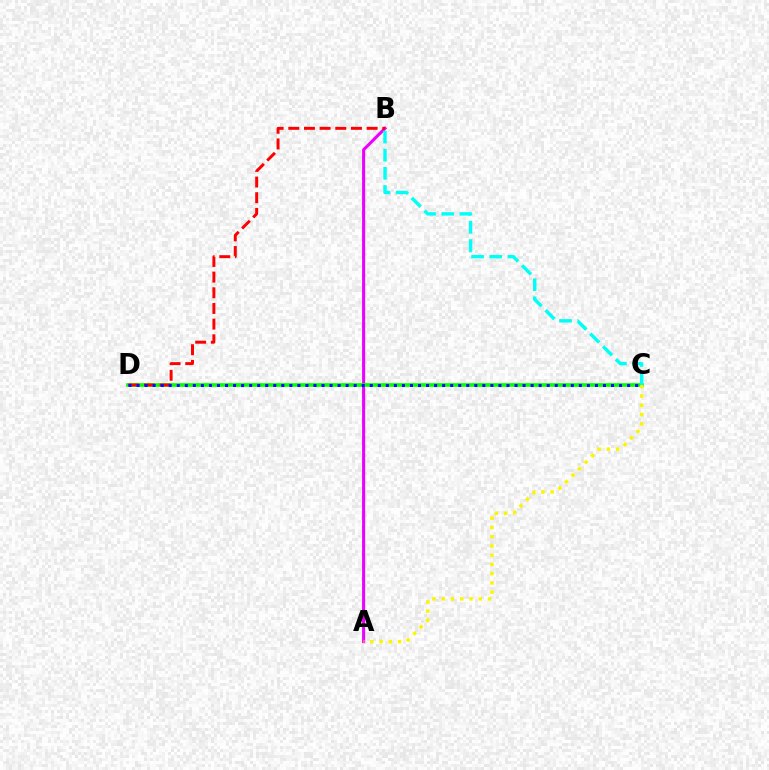{('A', 'B'): [{'color': '#ee00ff', 'line_style': 'solid', 'thickness': 2.21}], ('C', 'D'): [{'color': '#08ff00', 'line_style': 'solid', 'thickness': 2.65}, {'color': '#0010ff', 'line_style': 'dotted', 'thickness': 2.18}], ('B', 'D'): [{'color': '#ff0000', 'line_style': 'dashed', 'thickness': 2.13}], ('B', 'C'): [{'color': '#00fff6', 'line_style': 'dashed', 'thickness': 2.47}], ('A', 'C'): [{'color': '#fcf500', 'line_style': 'dotted', 'thickness': 2.51}]}